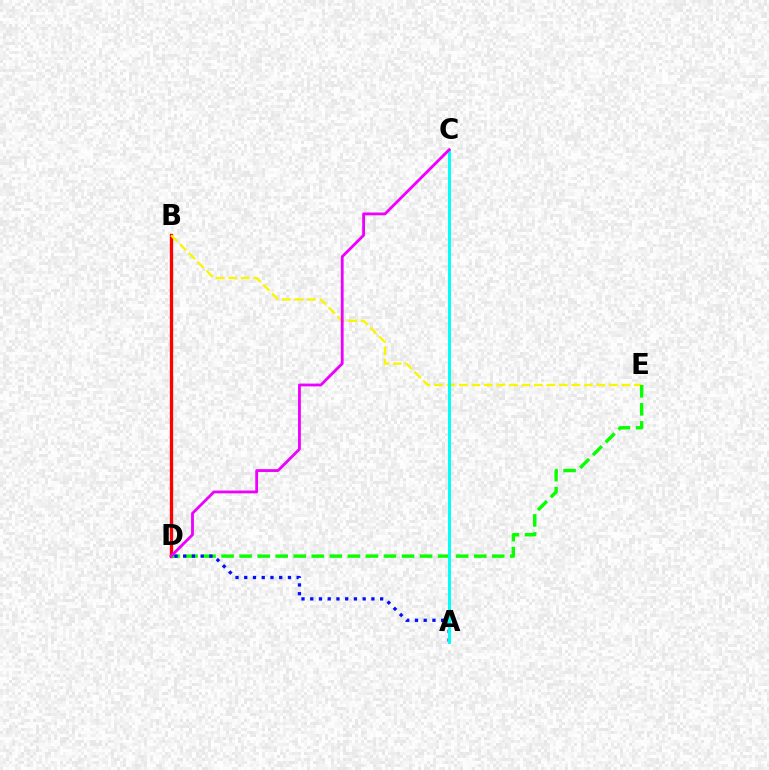{('B', 'D'): [{'color': '#ff0000', 'line_style': 'solid', 'thickness': 2.38}], ('B', 'E'): [{'color': '#fcf500', 'line_style': 'dashed', 'thickness': 1.7}], ('D', 'E'): [{'color': '#08ff00', 'line_style': 'dashed', 'thickness': 2.45}], ('A', 'D'): [{'color': '#0010ff', 'line_style': 'dotted', 'thickness': 2.37}], ('A', 'C'): [{'color': '#00fff6', 'line_style': 'solid', 'thickness': 2.13}], ('C', 'D'): [{'color': '#ee00ff', 'line_style': 'solid', 'thickness': 2.03}]}